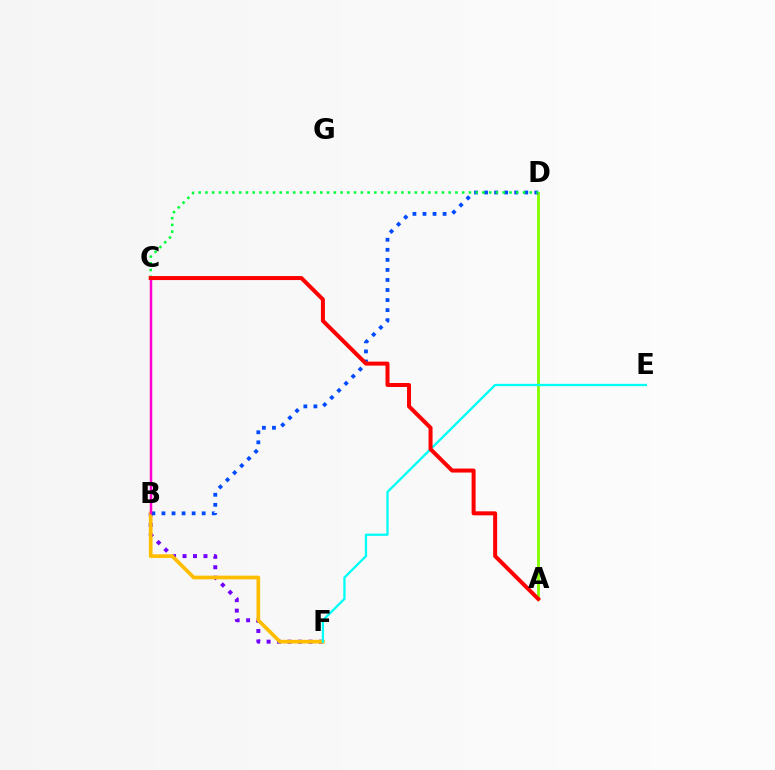{('B', 'F'): [{'color': '#7200ff', 'line_style': 'dotted', 'thickness': 2.84}, {'color': '#ffbd00', 'line_style': 'solid', 'thickness': 2.66}], ('A', 'D'): [{'color': '#84ff00', 'line_style': 'solid', 'thickness': 2.04}], ('B', 'D'): [{'color': '#004bff', 'line_style': 'dotted', 'thickness': 2.73}], ('E', 'F'): [{'color': '#00fff6', 'line_style': 'solid', 'thickness': 1.65}], ('B', 'C'): [{'color': '#ff00cf', 'line_style': 'solid', 'thickness': 1.78}], ('C', 'D'): [{'color': '#00ff39', 'line_style': 'dotted', 'thickness': 1.84}], ('A', 'C'): [{'color': '#ff0000', 'line_style': 'solid', 'thickness': 2.88}]}